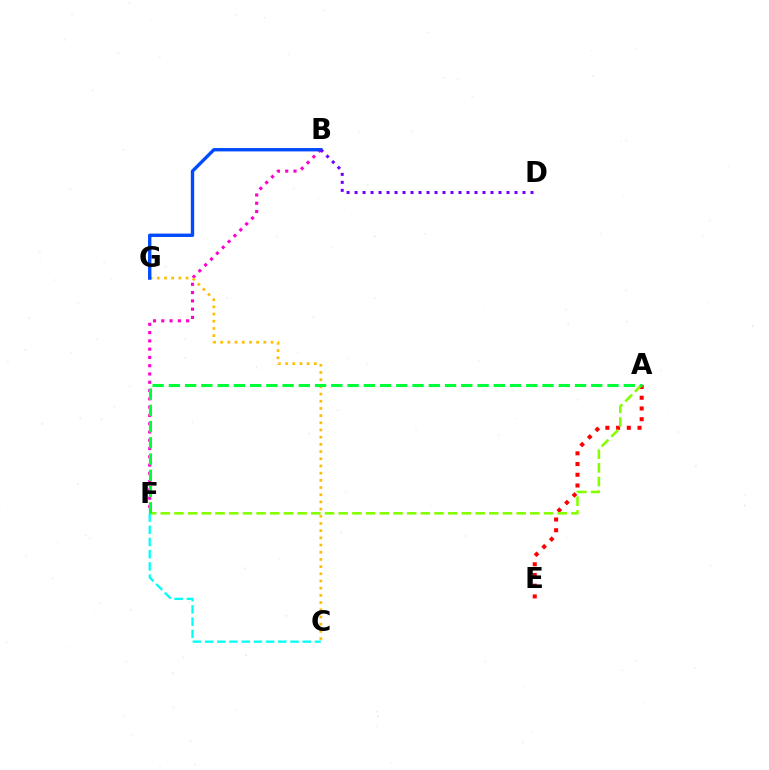{('B', 'F'): [{'color': '#ff00cf', 'line_style': 'dotted', 'thickness': 2.25}], ('C', 'G'): [{'color': '#ffbd00', 'line_style': 'dotted', 'thickness': 1.95}], ('A', 'E'): [{'color': '#ff0000', 'line_style': 'dotted', 'thickness': 2.91}], ('A', 'F'): [{'color': '#84ff00', 'line_style': 'dashed', 'thickness': 1.86}, {'color': '#00ff39', 'line_style': 'dashed', 'thickness': 2.21}], ('B', 'G'): [{'color': '#004bff', 'line_style': 'solid', 'thickness': 2.43}], ('C', 'F'): [{'color': '#00fff6', 'line_style': 'dashed', 'thickness': 1.66}], ('B', 'D'): [{'color': '#7200ff', 'line_style': 'dotted', 'thickness': 2.17}]}